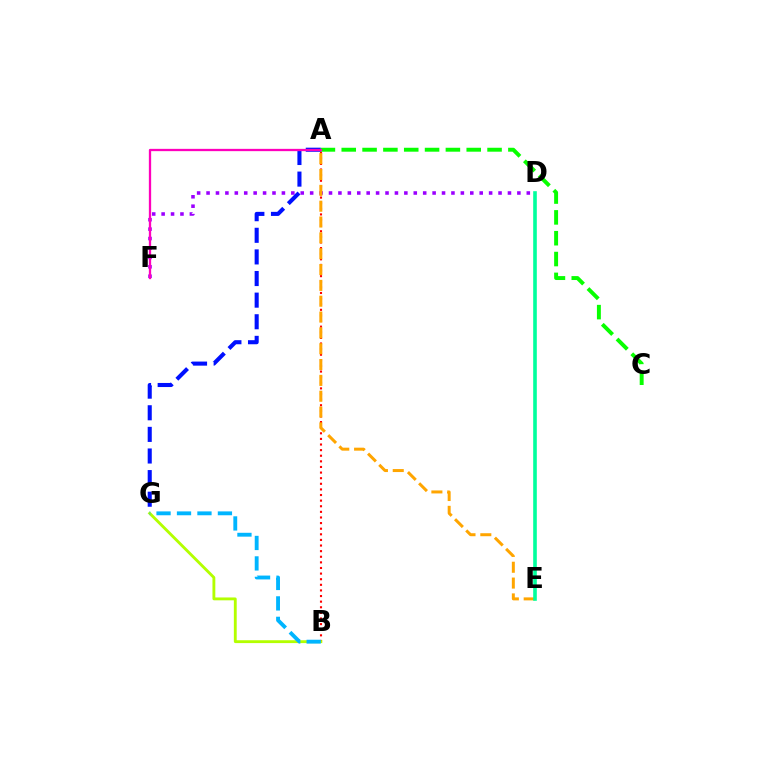{('D', 'F'): [{'color': '#9b00ff', 'line_style': 'dotted', 'thickness': 2.56}], ('A', 'G'): [{'color': '#0010ff', 'line_style': 'dashed', 'thickness': 2.94}], ('A', 'B'): [{'color': '#ff0000', 'line_style': 'dotted', 'thickness': 1.52}], ('A', 'C'): [{'color': '#08ff00', 'line_style': 'dashed', 'thickness': 2.83}], ('A', 'F'): [{'color': '#ff00bd', 'line_style': 'solid', 'thickness': 1.66}], ('A', 'E'): [{'color': '#ffa500', 'line_style': 'dashed', 'thickness': 2.15}], ('B', 'G'): [{'color': '#b3ff00', 'line_style': 'solid', 'thickness': 2.06}, {'color': '#00b5ff', 'line_style': 'dashed', 'thickness': 2.78}], ('D', 'E'): [{'color': '#00ff9d', 'line_style': 'solid', 'thickness': 2.6}]}